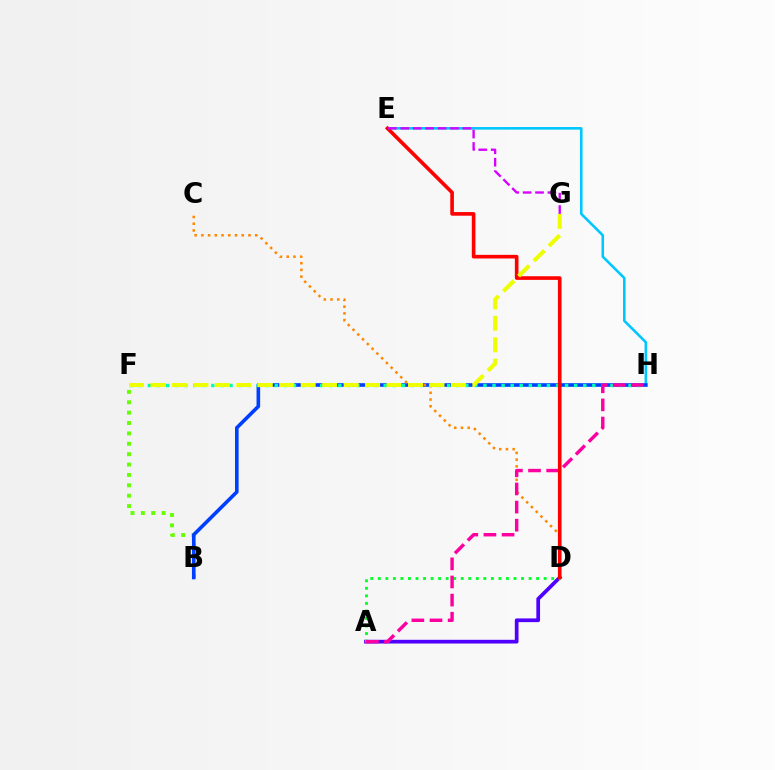{('B', 'F'): [{'color': '#66ff00', 'line_style': 'dotted', 'thickness': 2.82}], ('E', 'H'): [{'color': '#00c7ff', 'line_style': 'solid', 'thickness': 1.86}], ('B', 'H'): [{'color': '#003fff', 'line_style': 'solid', 'thickness': 2.6}], ('C', 'D'): [{'color': '#ff8800', 'line_style': 'dotted', 'thickness': 1.83}], ('A', 'D'): [{'color': '#4f00ff', 'line_style': 'solid', 'thickness': 2.68}, {'color': '#00ff27', 'line_style': 'dotted', 'thickness': 2.05}], ('F', 'H'): [{'color': '#00ffaf', 'line_style': 'dotted', 'thickness': 2.46}], ('A', 'H'): [{'color': '#ff00a0', 'line_style': 'dashed', 'thickness': 2.46}], ('D', 'E'): [{'color': '#ff0000', 'line_style': 'solid', 'thickness': 2.62}], ('F', 'G'): [{'color': '#eeff00', 'line_style': 'dashed', 'thickness': 2.92}], ('E', 'G'): [{'color': '#d600ff', 'line_style': 'dashed', 'thickness': 1.69}]}